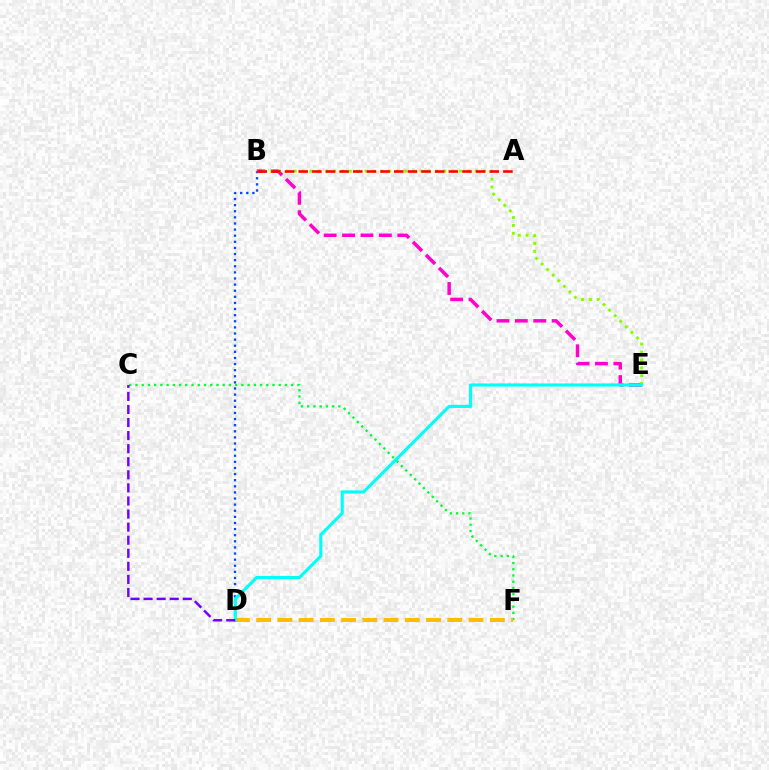{('C', 'F'): [{'color': '#00ff39', 'line_style': 'dotted', 'thickness': 1.69}], ('B', 'E'): [{'color': '#ff00cf', 'line_style': 'dashed', 'thickness': 2.5}, {'color': '#84ff00', 'line_style': 'dotted', 'thickness': 2.14}], ('B', 'D'): [{'color': '#004bff', 'line_style': 'dotted', 'thickness': 1.66}], ('D', 'F'): [{'color': '#ffbd00', 'line_style': 'dashed', 'thickness': 2.89}], ('A', 'B'): [{'color': '#ff0000', 'line_style': 'dashed', 'thickness': 1.85}], ('D', 'E'): [{'color': '#00fff6', 'line_style': 'solid', 'thickness': 2.26}], ('C', 'D'): [{'color': '#7200ff', 'line_style': 'dashed', 'thickness': 1.78}]}